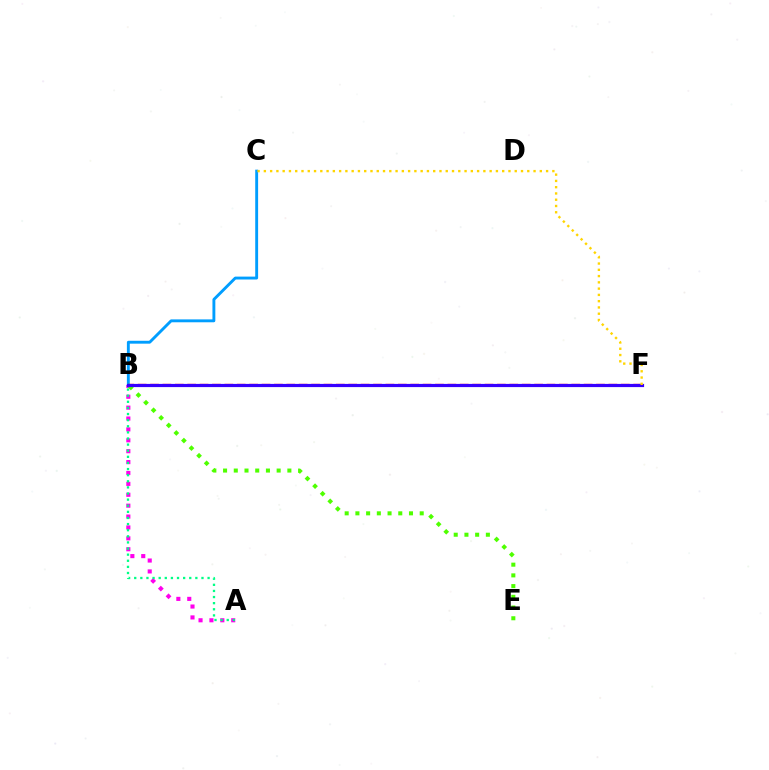{('A', 'B'): [{'color': '#ff00ed', 'line_style': 'dotted', 'thickness': 2.96}, {'color': '#00ff86', 'line_style': 'dotted', 'thickness': 1.66}], ('B', 'E'): [{'color': '#4fff00', 'line_style': 'dotted', 'thickness': 2.91}], ('B', 'C'): [{'color': '#009eff', 'line_style': 'solid', 'thickness': 2.08}], ('B', 'F'): [{'color': '#ff0000', 'line_style': 'dashed', 'thickness': 1.68}, {'color': '#3700ff', 'line_style': 'solid', 'thickness': 2.29}], ('C', 'F'): [{'color': '#ffd500', 'line_style': 'dotted', 'thickness': 1.7}]}